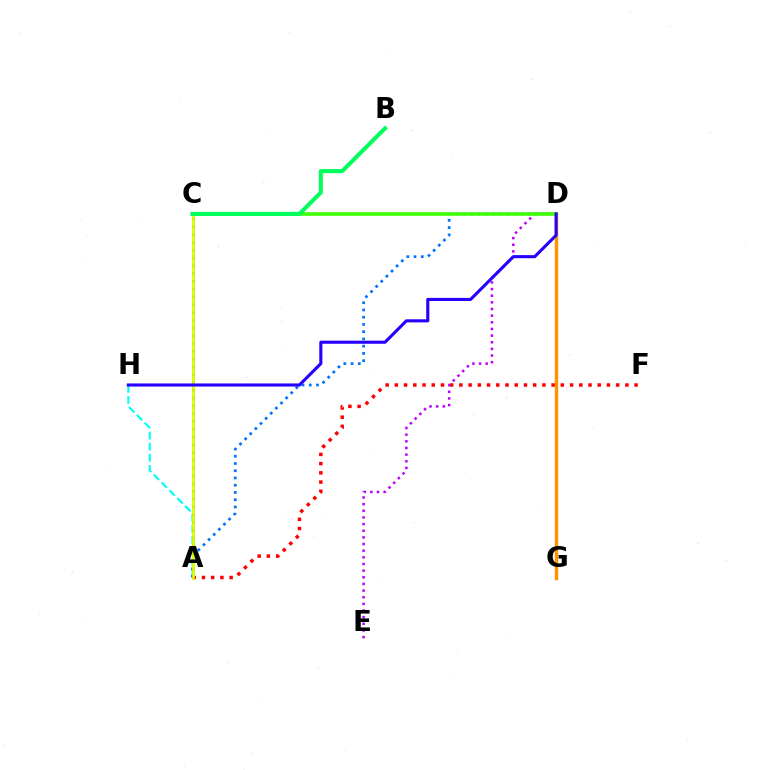{('A', 'H'): [{'color': '#00fff6', 'line_style': 'dashed', 'thickness': 1.51}], ('A', 'D'): [{'color': '#0074ff', 'line_style': 'dotted', 'thickness': 1.97}], ('D', 'G'): [{'color': '#ff9400', 'line_style': 'solid', 'thickness': 2.45}], ('A', 'C'): [{'color': '#ff00ac', 'line_style': 'dotted', 'thickness': 2.11}, {'color': '#d1ff00', 'line_style': 'solid', 'thickness': 1.96}], ('A', 'F'): [{'color': '#ff0000', 'line_style': 'dotted', 'thickness': 2.51}], ('D', 'E'): [{'color': '#b900ff', 'line_style': 'dotted', 'thickness': 1.81}], ('C', 'D'): [{'color': '#3dff00', 'line_style': 'solid', 'thickness': 2.57}], ('B', 'C'): [{'color': '#00ff5c', 'line_style': 'solid', 'thickness': 2.92}], ('D', 'H'): [{'color': '#2500ff', 'line_style': 'solid', 'thickness': 2.23}]}